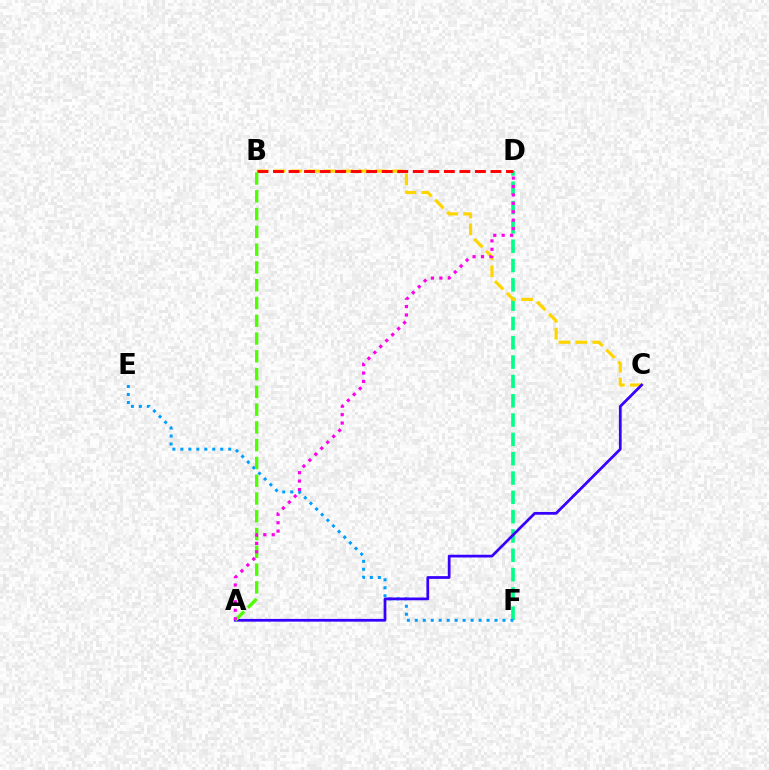{('D', 'F'): [{'color': '#00ff86', 'line_style': 'dashed', 'thickness': 2.62}], ('E', 'F'): [{'color': '#009eff', 'line_style': 'dotted', 'thickness': 2.17}], ('B', 'C'): [{'color': '#ffd500', 'line_style': 'dashed', 'thickness': 2.3}], ('A', 'C'): [{'color': '#3700ff', 'line_style': 'solid', 'thickness': 1.98}], ('B', 'D'): [{'color': '#ff0000', 'line_style': 'dashed', 'thickness': 2.11}], ('A', 'B'): [{'color': '#4fff00', 'line_style': 'dashed', 'thickness': 2.41}], ('A', 'D'): [{'color': '#ff00ed', 'line_style': 'dotted', 'thickness': 2.29}]}